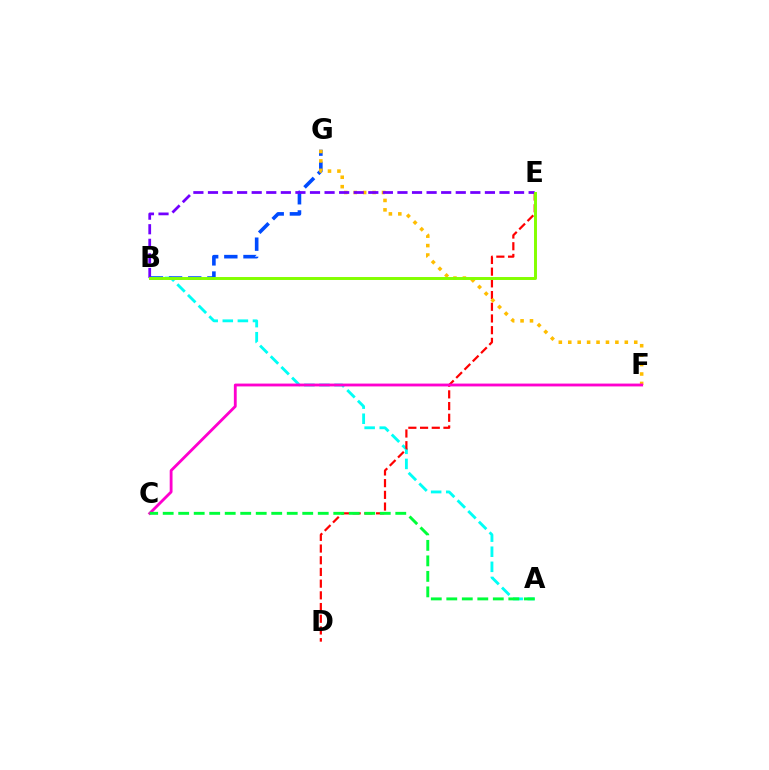{('A', 'B'): [{'color': '#00fff6', 'line_style': 'dashed', 'thickness': 2.05}], ('B', 'G'): [{'color': '#004bff', 'line_style': 'dashed', 'thickness': 2.6}], ('D', 'E'): [{'color': '#ff0000', 'line_style': 'dashed', 'thickness': 1.59}], ('F', 'G'): [{'color': '#ffbd00', 'line_style': 'dotted', 'thickness': 2.56}], ('C', 'F'): [{'color': '#ff00cf', 'line_style': 'solid', 'thickness': 2.04}], ('A', 'C'): [{'color': '#00ff39', 'line_style': 'dashed', 'thickness': 2.11}], ('B', 'E'): [{'color': '#7200ff', 'line_style': 'dashed', 'thickness': 1.98}, {'color': '#84ff00', 'line_style': 'solid', 'thickness': 2.12}]}